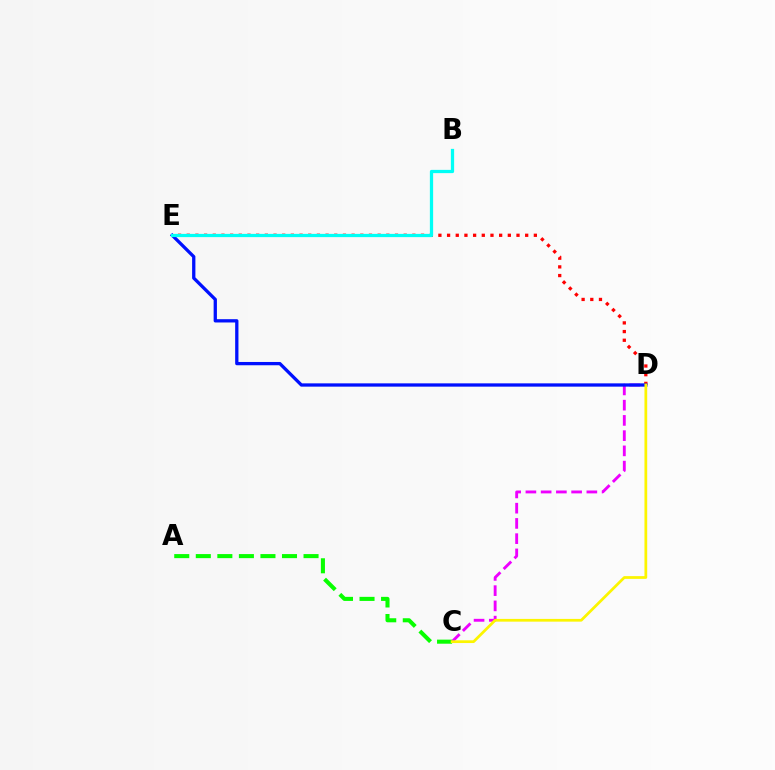{('C', 'D'): [{'color': '#ee00ff', 'line_style': 'dashed', 'thickness': 2.07}, {'color': '#fcf500', 'line_style': 'solid', 'thickness': 1.97}], ('D', 'E'): [{'color': '#ff0000', 'line_style': 'dotted', 'thickness': 2.36}, {'color': '#0010ff', 'line_style': 'solid', 'thickness': 2.37}], ('B', 'E'): [{'color': '#00fff6', 'line_style': 'solid', 'thickness': 2.34}], ('A', 'C'): [{'color': '#08ff00', 'line_style': 'dashed', 'thickness': 2.93}]}